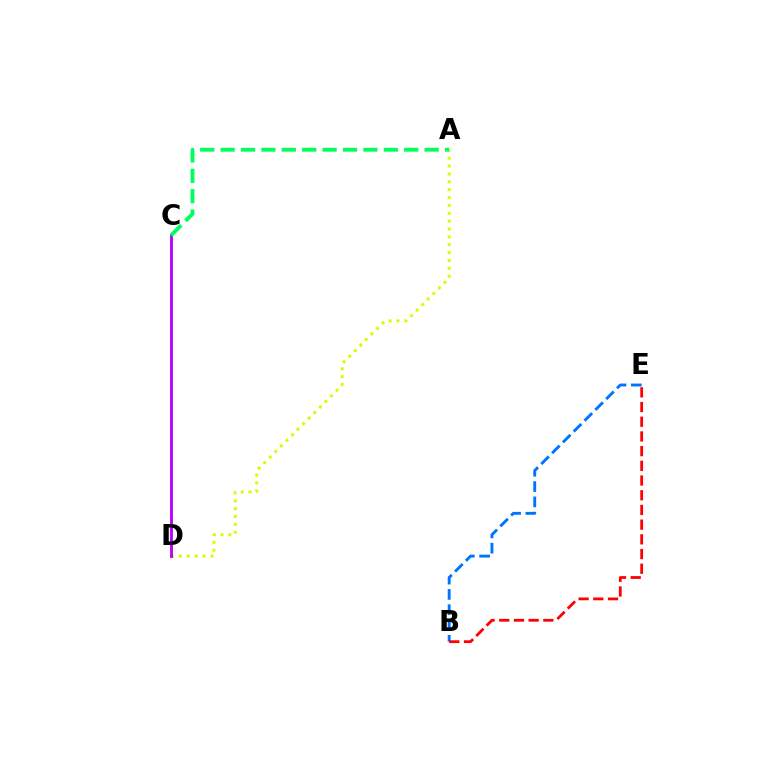{('A', 'D'): [{'color': '#d1ff00', 'line_style': 'dotted', 'thickness': 2.14}], ('C', 'D'): [{'color': '#b900ff', 'line_style': 'solid', 'thickness': 2.06}], ('B', 'E'): [{'color': '#0074ff', 'line_style': 'dashed', 'thickness': 2.08}, {'color': '#ff0000', 'line_style': 'dashed', 'thickness': 2.0}], ('A', 'C'): [{'color': '#00ff5c', 'line_style': 'dashed', 'thickness': 2.77}]}